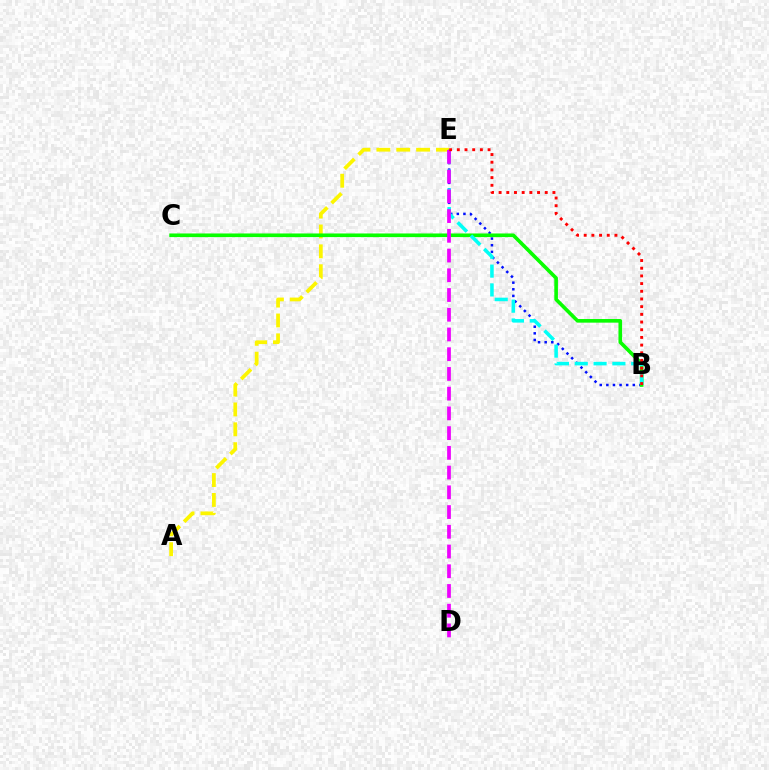{('A', 'E'): [{'color': '#fcf500', 'line_style': 'dashed', 'thickness': 2.7}], ('B', 'E'): [{'color': '#0010ff', 'line_style': 'dotted', 'thickness': 1.8}, {'color': '#00fff6', 'line_style': 'dashed', 'thickness': 2.55}, {'color': '#ff0000', 'line_style': 'dotted', 'thickness': 2.09}], ('B', 'C'): [{'color': '#08ff00', 'line_style': 'solid', 'thickness': 2.61}], ('D', 'E'): [{'color': '#ee00ff', 'line_style': 'dashed', 'thickness': 2.68}]}